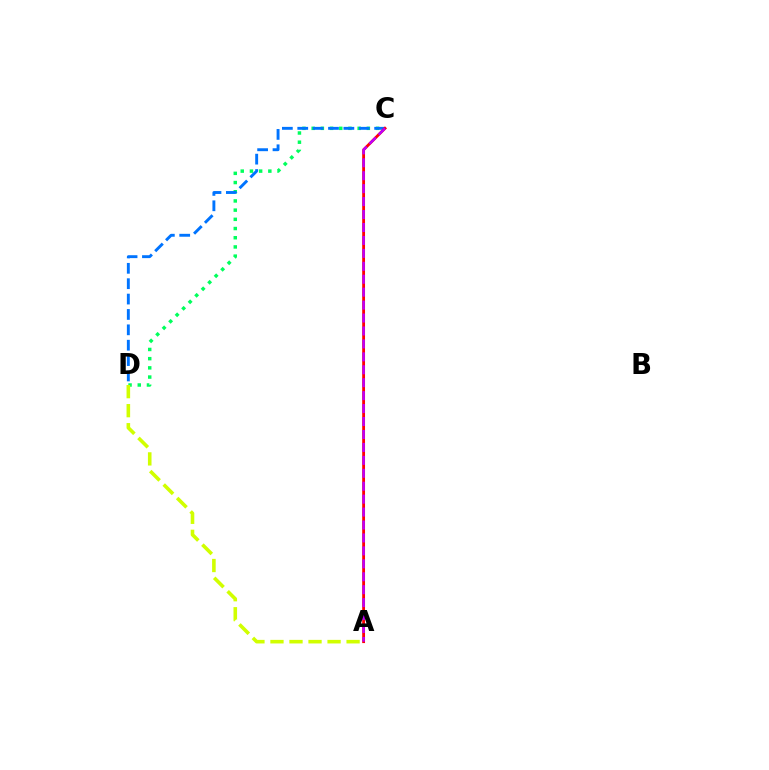{('C', 'D'): [{'color': '#00ff5c', 'line_style': 'dotted', 'thickness': 2.5}, {'color': '#0074ff', 'line_style': 'dashed', 'thickness': 2.09}], ('A', 'D'): [{'color': '#d1ff00', 'line_style': 'dashed', 'thickness': 2.59}], ('A', 'C'): [{'color': '#ff0000', 'line_style': 'solid', 'thickness': 2.03}, {'color': '#b900ff', 'line_style': 'dashed', 'thickness': 1.76}]}